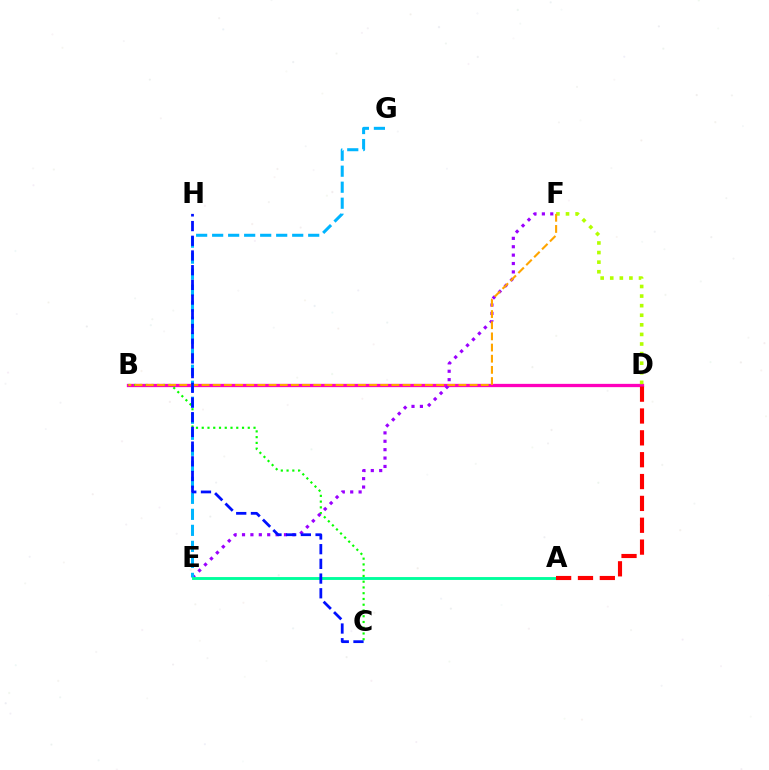{('B', 'D'): [{'color': '#ff00bd', 'line_style': 'solid', 'thickness': 2.37}], ('B', 'C'): [{'color': '#08ff00', 'line_style': 'dotted', 'thickness': 1.56}], ('E', 'F'): [{'color': '#9b00ff', 'line_style': 'dotted', 'thickness': 2.28}], ('E', 'G'): [{'color': '#00b5ff', 'line_style': 'dashed', 'thickness': 2.18}], ('A', 'E'): [{'color': '#00ff9d', 'line_style': 'solid', 'thickness': 2.08}], ('D', 'F'): [{'color': '#b3ff00', 'line_style': 'dotted', 'thickness': 2.6}], ('A', 'D'): [{'color': '#ff0000', 'line_style': 'dashed', 'thickness': 2.97}], ('B', 'F'): [{'color': '#ffa500', 'line_style': 'dashed', 'thickness': 1.52}], ('C', 'H'): [{'color': '#0010ff', 'line_style': 'dashed', 'thickness': 2.0}]}